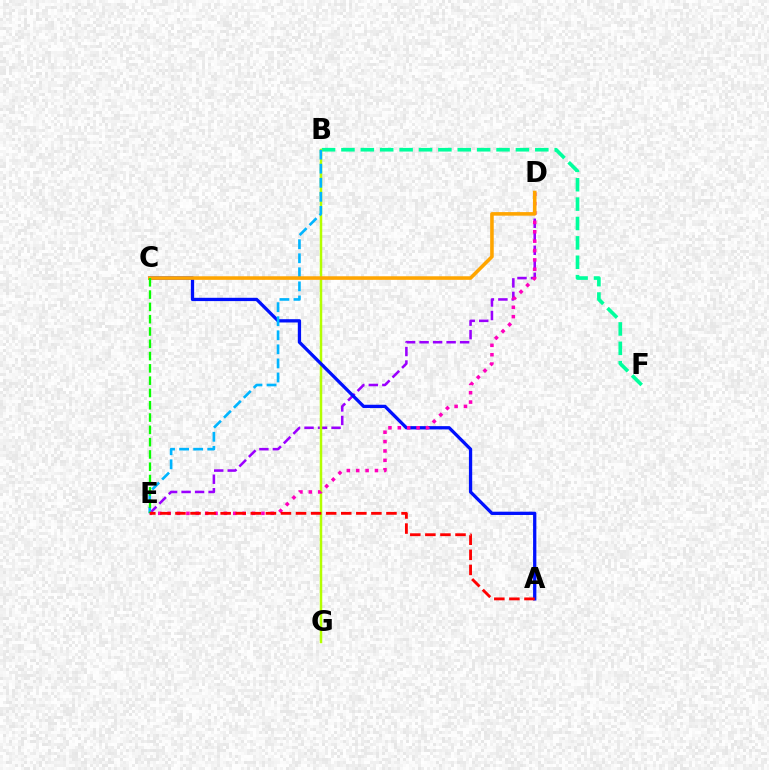{('B', 'F'): [{'color': '#00ff9d', 'line_style': 'dashed', 'thickness': 2.63}], ('D', 'E'): [{'color': '#9b00ff', 'line_style': 'dashed', 'thickness': 1.83}, {'color': '#ff00bd', 'line_style': 'dotted', 'thickness': 2.55}], ('B', 'G'): [{'color': '#b3ff00', 'line_style': 'solid', 'thickness': 1.8}], ('A', 'C'): [{'color': '#0010ff', 'line_style': 'solid', 'thickness': 2.36}], ('B', 'E'): [{'color': '#00b5ff', 'line_style': 'dashed', 'thickness': 1.91}], ('C', 'D'): [{'color': '#ffa500', 'line_style': 'solid', 'thickness': 2.57}], ('C', 'E'): [{'color': '#08ff00', 'line_style': 'dashed', 'thickness': 1.67}], ('A', 'E'): [{'color': '#ff0000', 'line_style': 'dashed', 'thickness': 2.05}]}